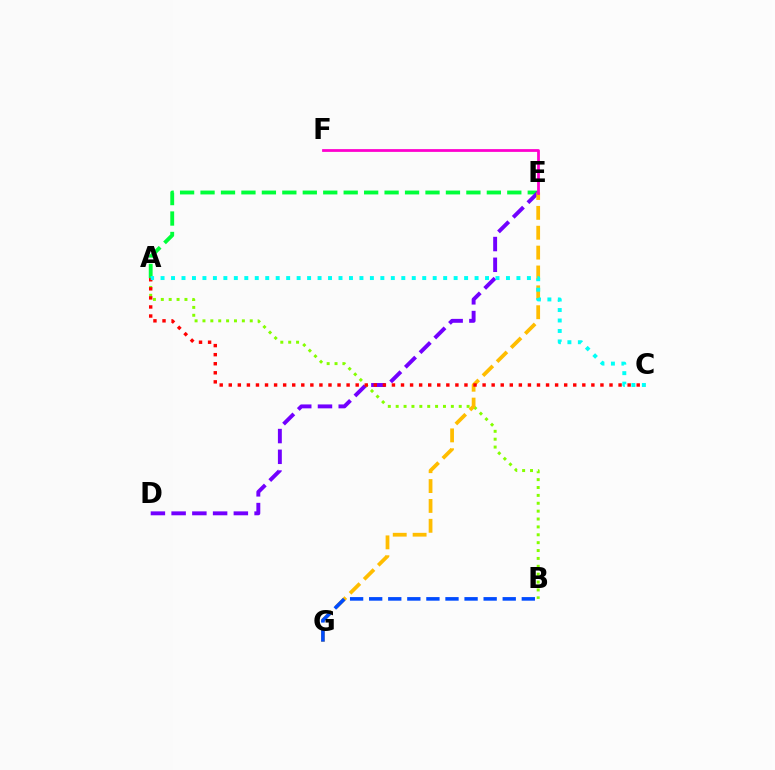{('A', 'B'): [{'color': '#84ff00', 'line_style': 'dotted', 'thickness': 2.14}], ('A', 'E'): [{'color': '#00ff39', 'line_style': 'dashed', 'thickness': 2.78}], ('D', 'E'): [{'color': '#7200ff', 'line_style': 'dashed', 'thickness': 2.82}], ('E', 'G'): [{'color': '#ffbd00', 'line_style': 'dashed', 'thickness': 2.7}], ('E', 'F'): [{'color': '#ff00cf', 'line_style': 'solid', 'thickness': 2.0}], ('B', 'G'): [{'color': '#004bff', 'line_style': 'dashed', 'thickness': 2.59}], ('A', 'C'): [{'color': '#ff0000', 'line_style': 'dotted', 'thickness': 2.46}, {'color': '#00fff6', 'line_style': 'dotted', 'thickness': 2.84}]}